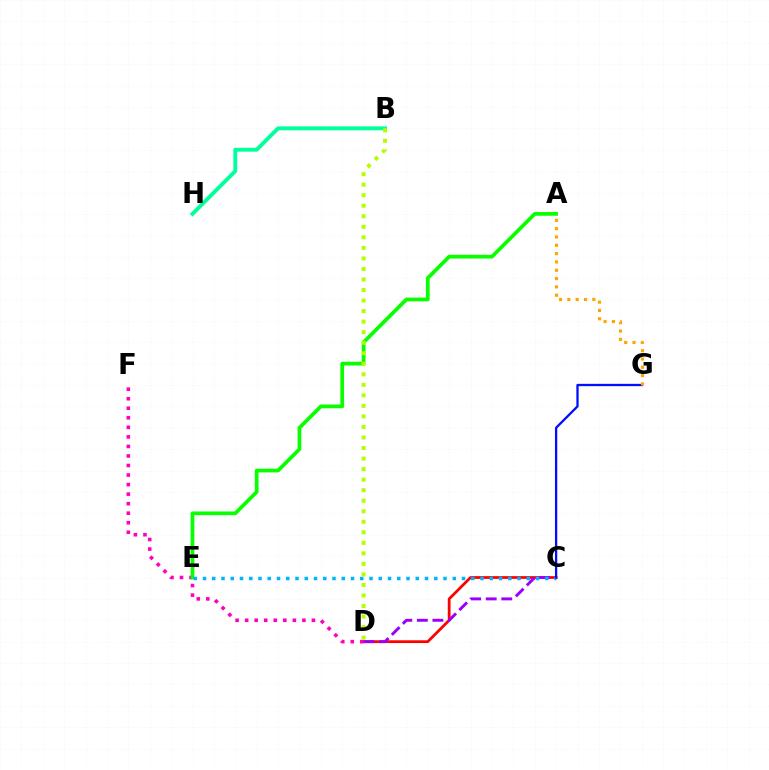{('C', 'D'): [{'color': '#ff0000', 'line_style': 'solid', 'thickness': 1.99}, {'color': '#9b00ff', 'line_style': 'dashed', 'thickness': 2.11}], ('D', 'F'): [{'color': '#ff00bd', 'line_style': 'dotted', 'thickness': 2.59}], ('A', 'E'): [{'color': '#08ff00', 'line_style': 'solid', 'thickness': 2.68}], ('C', 'E'): [{'color': '#00b5ff', 'line_style': 'dotted', 'thickness': 2.51}], ('C', 'G'): [{'color': '#0010ff', 'line_style': 'solid', 'thickness': 1.66}], ('A', 'G'): [{'color': '#ffa500', 'line_style': 'dotted', 'thickness': 2.26}], ('B', 'H'): [{'color': '#00ff9d', 'line_style': 'solid', 'thickness': 2.81}], ('B', 'D'): [{'color': '#b3ff00', 'line_style': 'dotted', 'thickness': 2.86}]}